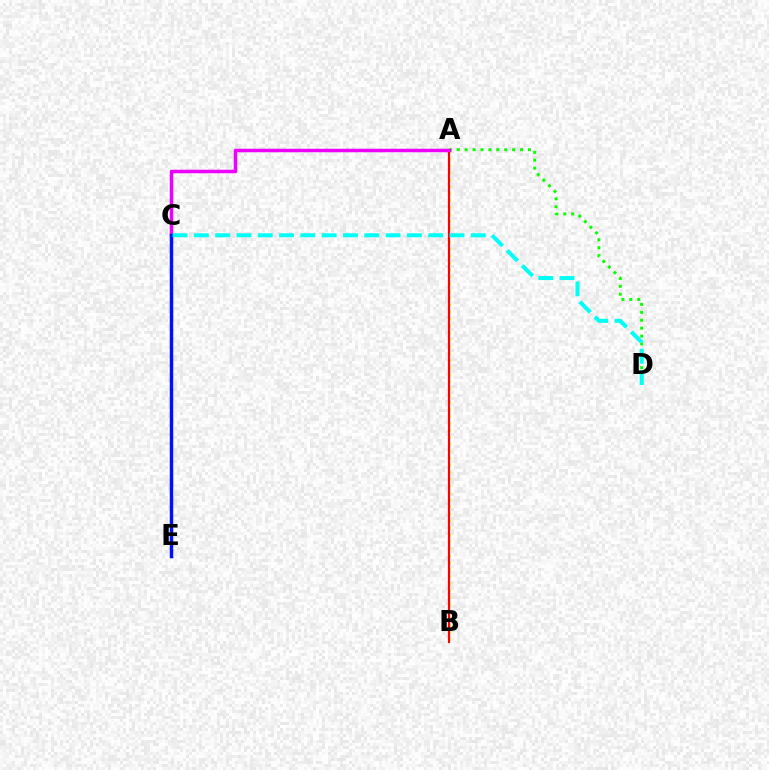{('A', 'B'): [{'color': '#fcf500', 'line_style': 'dotted', 'thickness': 1.89}, {'color': '#ff0000', 'line_style': 'solid', 'thickness': 1.58}], ('A', 'D'): [{'color': '#08ff00', 'line_style': 'dotted', 'thickness': 2.15}], ('A', 'C'): [{'color': '#ee00ff', 'line_style': 'solid', 'thickness': 2.52}], ('C', 'E'): [{'color': '#0010ff', 'line_style': 'solid', 'thickness': 2.49}], ('C', 'D'): [{'color': '#00fff6', 'line_style': 'dashed', 'thickness': 2.89}]}